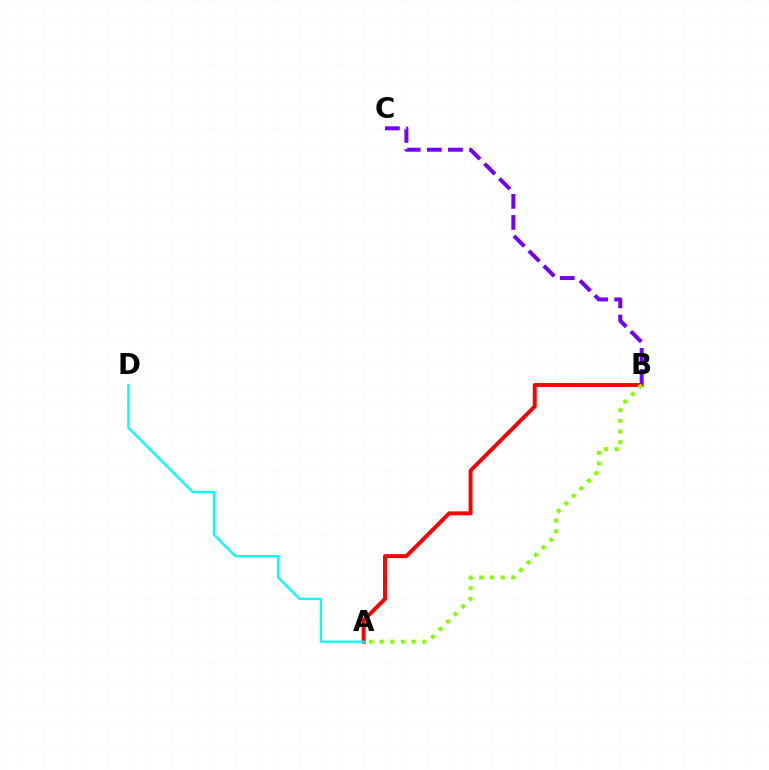{('A', 'B'): [{'color': '#ff0000', 'line_style': 'solid', 'thickness': 2.84}, {'color': '#84ff00', 'line_style': 'dotted', 'thickness': 2.9}], ('A', 'D'): [{'color': '#00fff6', 'line_style': 'solid', 'thickness': 1.65}], ('B', 'C'): [{'color': '#7200ff', 'line_style': 'dashed', 'thickness': 2.87}]}